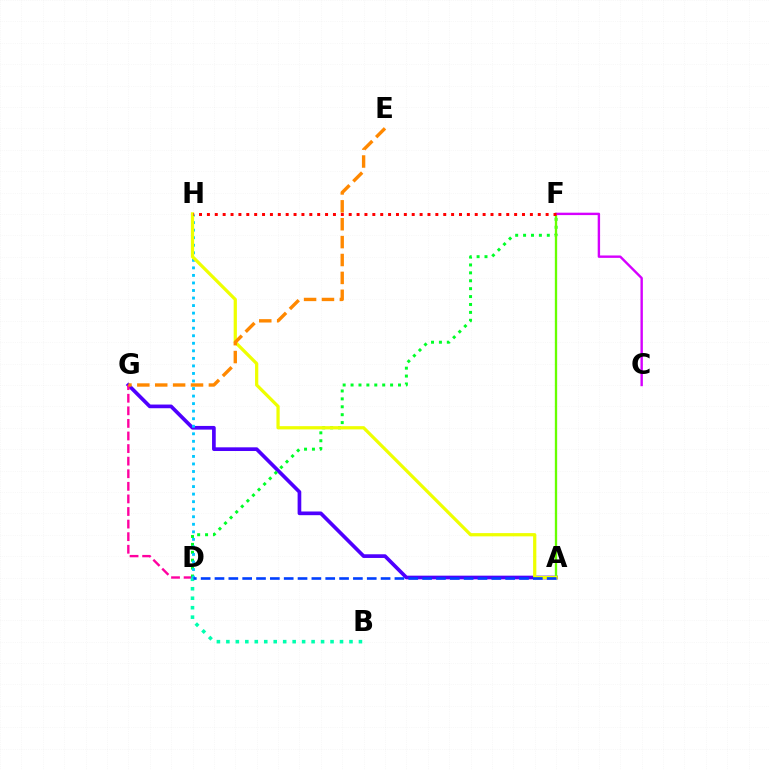{('A', 'G'): [{'color': '#4f00ff', 'line_style': 'solid', 'thickness': 2.65}], ('D', 'G'): [{'color': '#ff00a0', 'line_style': 'dashed', 'thickness': 1.71}], ('D', 'F'): [{'color': '#00ff27', 'line_style': 'dotted', 'thickness': 2.15}], ('A', 'F'): [{'color': '#66ff00', 'line_style': 'solid', 'thickness': 1.67}], ('B', 'D'): [{'color': '#00ffaf', 'line_style': 'dotted', 'thickness': 2.57}], ('D', 'H'): [{'color': '#00c7ff', 'line_style': 'dotted', 'thickness': 2.05}], ('C', 'F'): [{'color': '#d600ff', 'line_style': 'solid', 'thickness': 1.73}], ('A', 'H'): [{'color': '#eeff00', 'line_style': 'solid', 'thickness': 2.33}], ('A', 'D'): [{'color': '#003fff', 'line_style': 'dashed', 'thickness': 1.88}], ('F', 'H'): [{'color': '#ff0000', 'line_style': 'dotted', 'thickness': 2.14}], ('E', 'G'): [{'color': '#ff8800', 'line_style': 'dashed', 'thickness': 2.43}]}